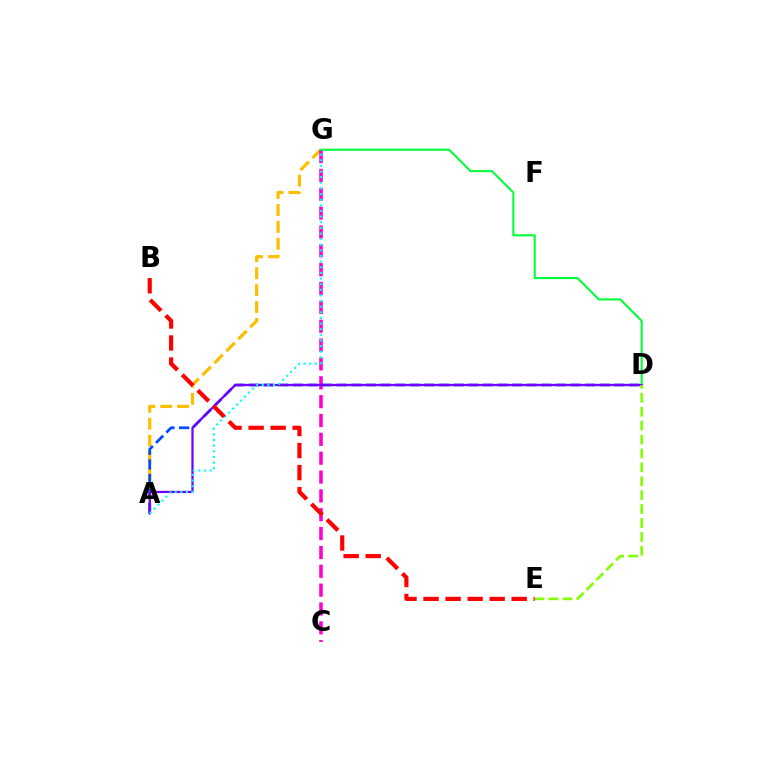{('A', 'G'): [{'color': '#ffbd00', 'line_style': 'dashed', 'thickness': 2.3}, {'color': '#00fff6', 'line_style': 'dotted', 'thickness': 1.53}], ('C', 'G'): [{'color': '#ff00cf', 'line_style': 'dashed', 'thickness': 2.56}], ('A', 'D'): [{'color': '#004bff', 'line_style': 'dashed', 'thickness': 1.99}, {'color': '#7200ff', 'line_style': 'solid', 'thickness': 1.63}], ('D', 'G'): [{'color': '#00ff39', 'line_style': 'solid', 'thickness': 1.5}], ('D', 'E'): [{'color': '#84ff00', 'line_style': 'dashed', 'thickness': 1.89}], ('B', 'E'): [{'color': '#ff0000', 'line_style': 'dashed', 'thickness': 2.99}]}